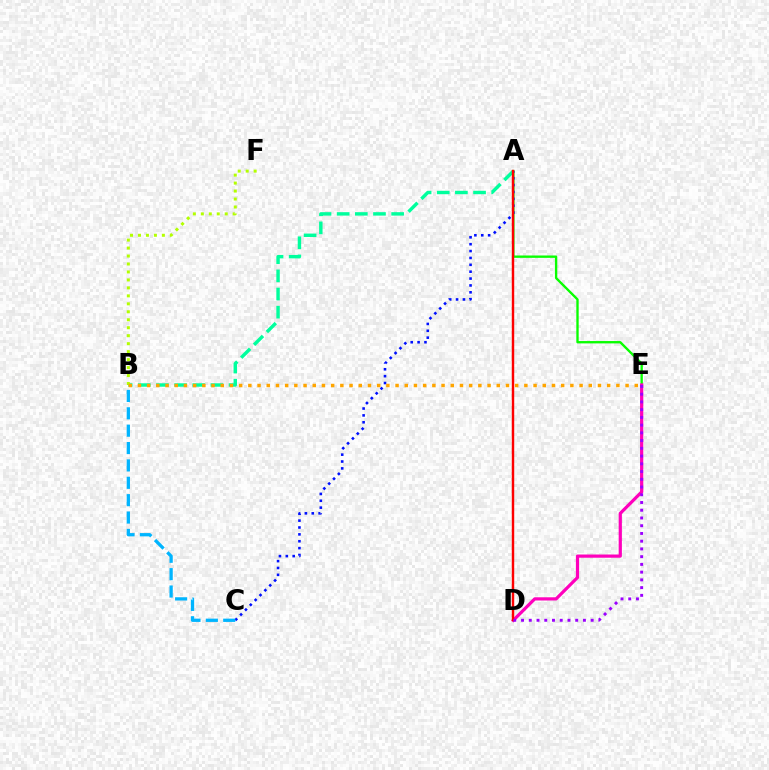{('A', 'E'): [{'color': '#08ff00', 'line_style': 'solid', 'thickness': 1.69}], ('D', 'E'): [{'color': '#ff00bd', 'line_style': 'solid', 'thickness': 2.31}, {'color': '#9b00ff', 'line_style': 'dotted', 'thickness': 2.1}], ('A', 'B'): [{'color': '#00ff9d', 'line_style': 'dashed', 'thickness': 2.47}], ('A', 'C'): [{'color': '#0010ff', 'line_style': 'dotted', 'thickness': 1.87}], ('A', 'D'): [{'color': '#ff0000', 'line_style': 'solid', 'thickness': 1.75}], ('B', 'C'): [{'color': '#00b5ff', 'line_style': 'dashed', 'thickness': 2.36}], ('B', 'F'): [{'color': '#b3ff00', 'line_style': 'dotted', 'thickness': 2.17}], ('B', 'E'): [{'color': '#ffa500', 'line_style': 'dotted', 'thickness': 2.5}]}